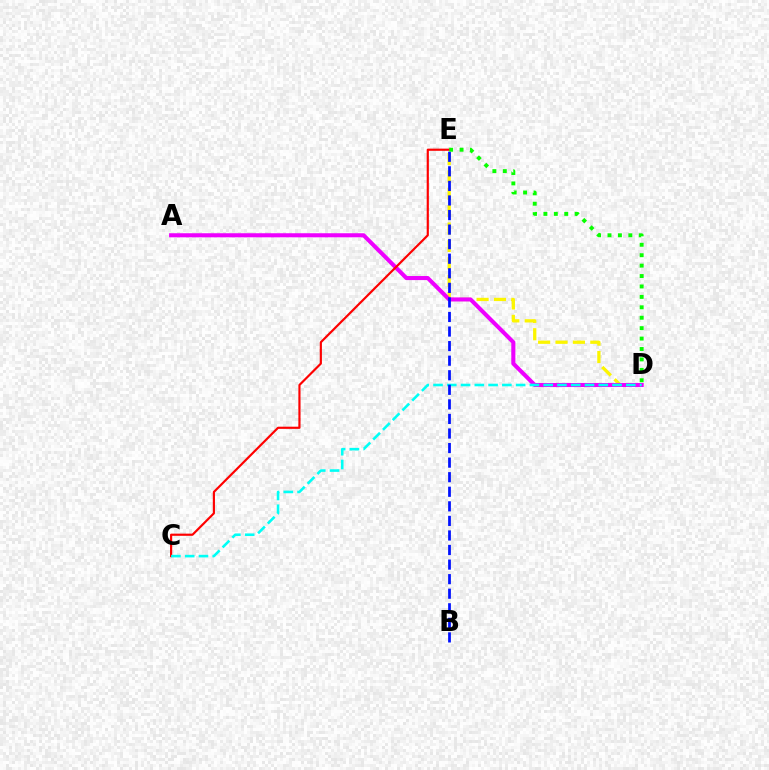{('D', 'E'): [{'color': '#fcf500', 'line_style': 'dashed', 'thickness': 2.36}, {'color': '#08ff00', 'line_style': 'dotted', 'thickness': 2.83}], ('A', 'D'): [{'color': '#ee00ff', 'line_style': 'solid', 'thickness': 2.92}], ('C', 'E'): [{'color': '#ff0000', 'line_style': 'solid', 'thickness': 1.56}], ('C', 'D'): [{'color': '#00fff6', 'line_style': 'dashed', 'thickness': 1.87}], ('B', 'E'): [{'color': '#0010ff', 'line_style': 'dashed', 'thickness': 1.98}]}